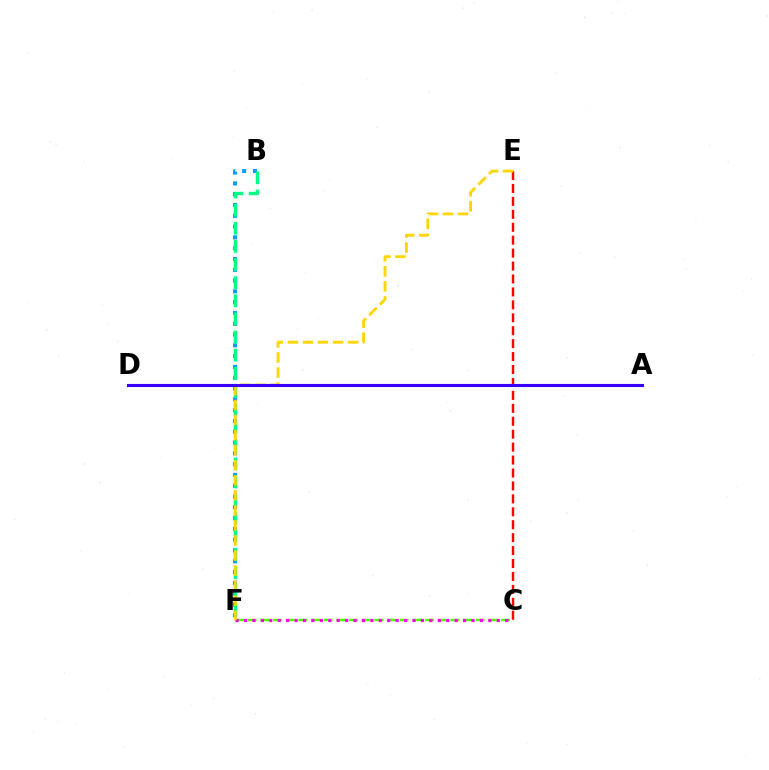{('B', 'F'): [{'color': '#009eff', 'line_style': 'dotted', 'thickness': 2.93}, {'color': '#00ff86', 'line_style': 'dashed', 'thickness': 2.46}], ('C', 'F'): [{'color': '#4fff00', 'line_style': 'dashed', 'thickness': 1.72}, {'color': '#ff00ed', 'line_style': 'dotted', 'thickness': 2.29}], ('C', 'E'): [{'color': '#ff0000', 'line_style': 'dashed', 'thickness': 1.76}], ('E', 'F'): [{'color': '#ffd500', 'line_style': 'dashed', 'thickness': 2.04}], ('A', 'D'): [{'color': '#3700ff', 'line_style': 'solid', 'thickness': 2.24}]}